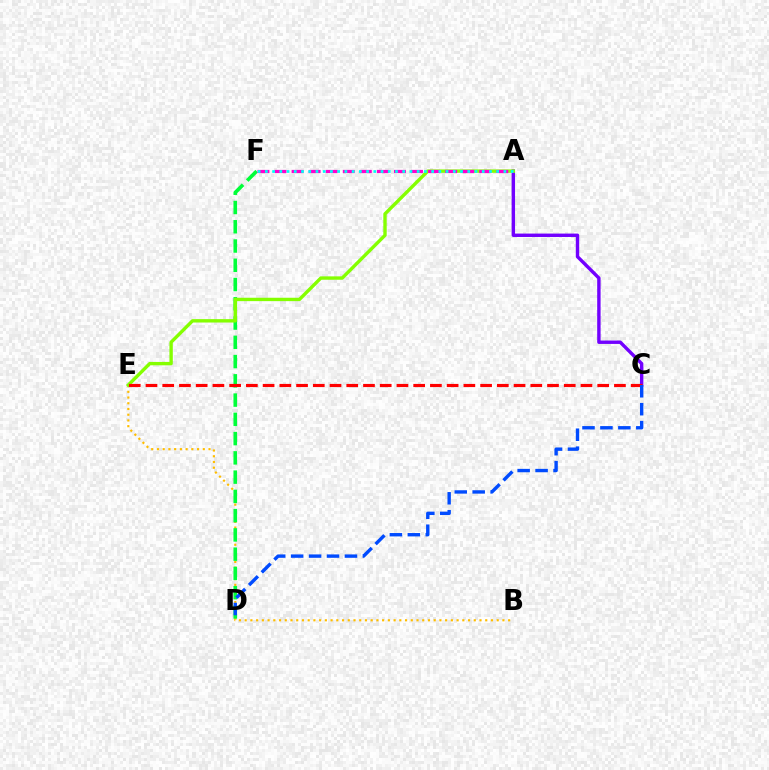{('B', 'E'): [{'color': '#ffbd00', 'line_style': 'dotted', 'thickness': 1.56}], ('D', 'F'): [{'color': '#00ff39', 'line_style': 'dashed', 'thickness': 2.62}], ('A', 'C'): [{'color': '#7200ff', 'line_style': 'solid', 'thickness': 2.45}], ('A', 'E'): [{'color': '#84ff00', 'line_style': 'solid', 'thickness': 2.43}], ('C', 'E'): [{'color': '#ff0000', 'line_style': 'dashed', 'thickness': 2.27}], ('A', 'F'): [{'color': '#ff00cf', 'line_style': 'dashed', 'thickness': 2.32}, {'color': '#00fff6', 'line_style': 'dotted', 'thickness': 1.96}], ('C', 'D'): [{'color': '#004bff', 'line_style': 'dashed', 'thickness': 2.44}]}